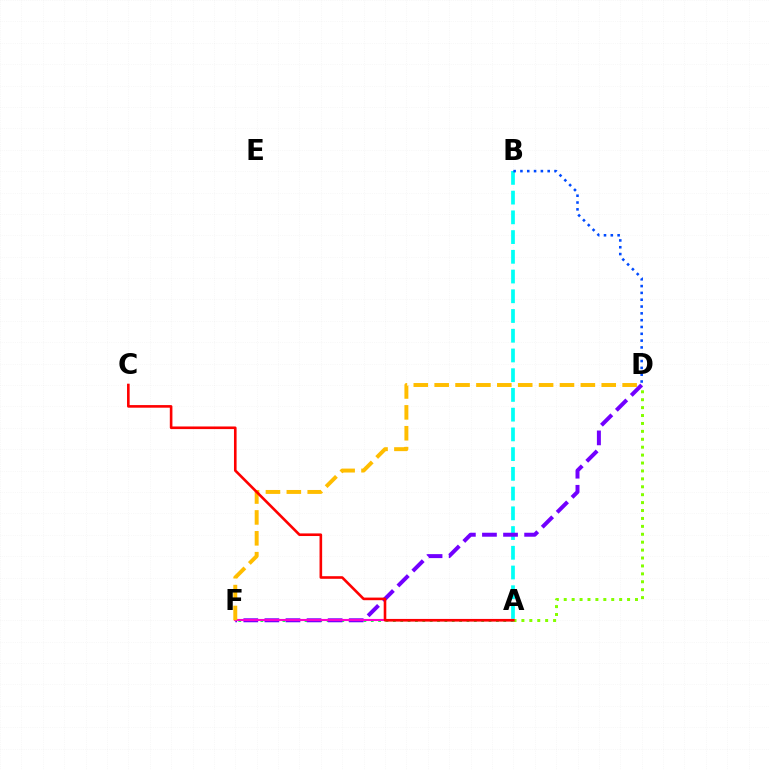{('A', 'B'): [{'color': '#00fff6', 'line_style': 'dashed', 'thickness': 2.68}], ('A', 'F'): [{'color': '#00ff39', 'line_style': 'dotted', 'thickness': 2.0}, {'color': '#ff00cf', 'line_style': 'solid', 'thickness': 1.52}], ('D', 'F'): [{'color': '#7200ff', 'line_style': 'dashed', 'thickness': 2.86}, {'color': '#ffbd00', 'line_style': 'dashed', 'thickness': 2.84}], ('A', 'D'): [{'color': '#84ff00', 'line_style': 'dotted', 'thickness': 2.15}], ('B', 'D'): [{'color': '#004bff', 'line_style': 'dotted', 'thickness': 1.85}], ('A', 'C'): [{'color': '#ff0000', 'line_style': 'solid', 'thickness': 1.88}]}